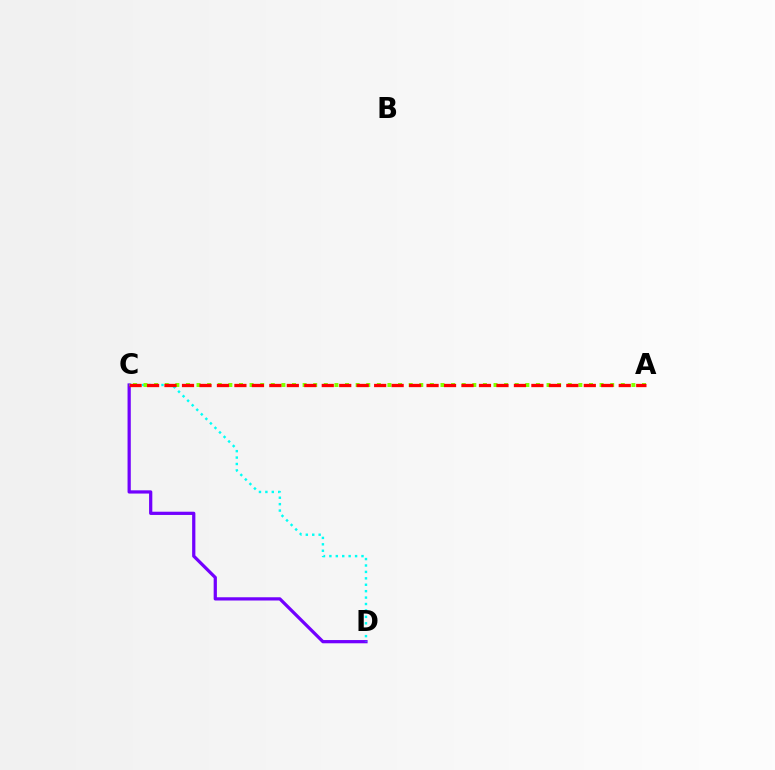{('C', 'D'): [{'color': '#7200ff', 'line_style': 'solid', 'thickness': 2.33}, {'color': '#00fff6', 'line_style': 'dotted', 'thickness': 1.74}], ('A', 'C'): [{'color': '#84ff00', 'line_style': 'dotted', 'thickness': 2.88}, {'color': '#ff0000', 'line_style': 'dashed', 'thickness': 2.37}]}